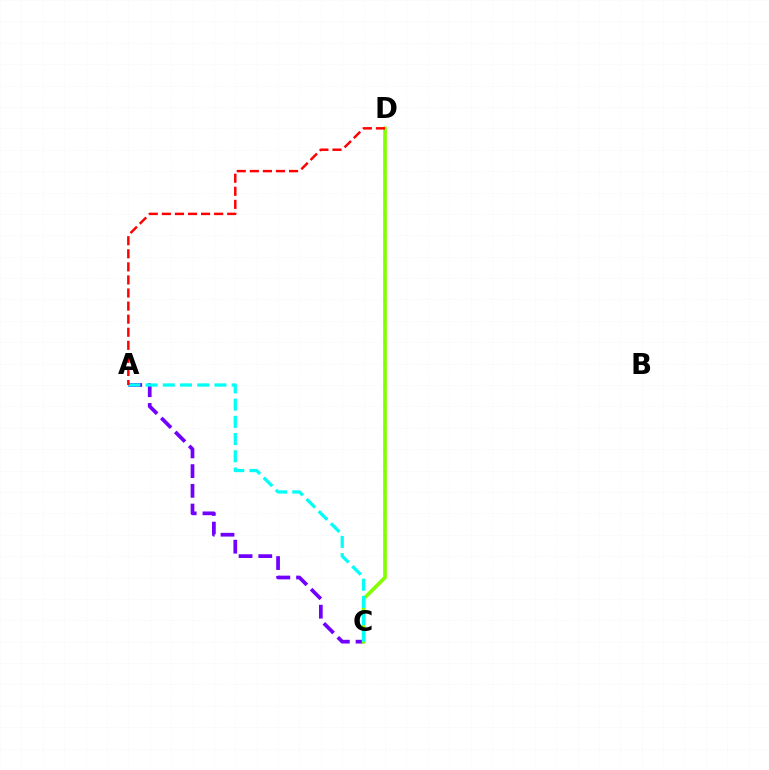{('A', 'C'): [{'color': '#7200ff', 'line_style': 'dashed', 'thickness': 2.68}, {'color': '#00fff6', 'line_style': 'dashed', 'thickness': 2.34}], ('C', 'D'): [{'color': '#84ff00', 'line_style': 'solid', 'thickness': 2.63}], ('A', 'D'): [{'color': '#ff0000', 'line_style': 'dashed', 'thickness': 1.78}]}